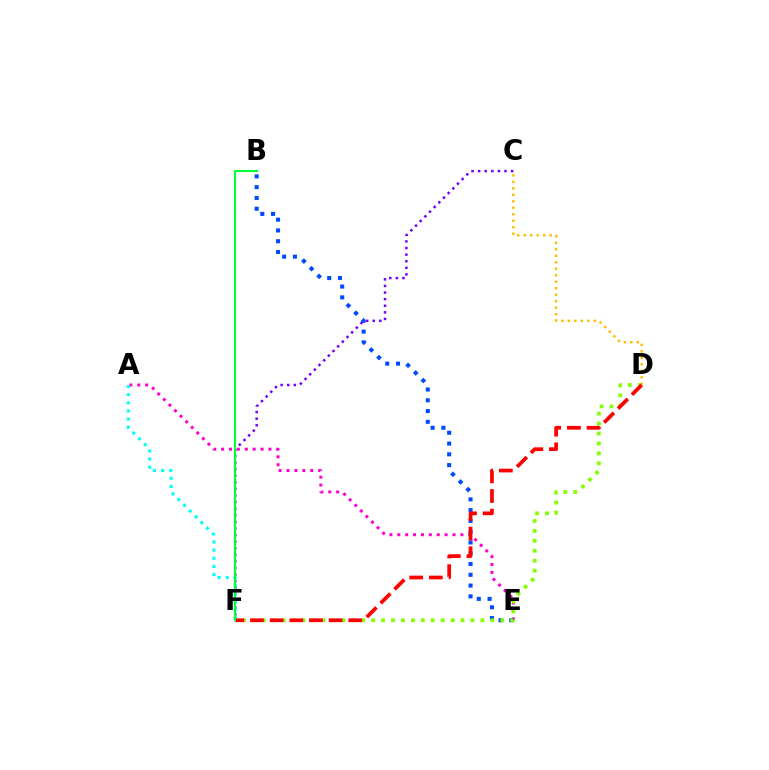{('A', 'E'): [{'color': '#ff00cf', 'line_style': 'dotted', 'thickness': 2.14}], ('B', 'E'): [{'color': '#004bff', 'line_style': 'dotted', 'thickness': 2.93}], ('D', 'F'): [{'color': '#84ff00', 'line_style': 'dotted', 'thickness': 2.7}, {'color': '#ff0000', 'line_style': 'dashed', 'thickness': 2.67}], ('C', 'F'): [{'color': '#7200ff', 'line_style': 'dotted', 'thickness': 1.79}], ('A', 'F'): [{'color': '#00fff6', 'line_style': 'dotted', 'thickness': 2.21}], ('C', 'D'): [{'color': '#ffbd00', 'line_style': 'dotted', 'thickness': 1.76}], ('B', 'F'): [{'color': '#00ff39', 'line_style': 'solid', 'thickness': 1.52}]}